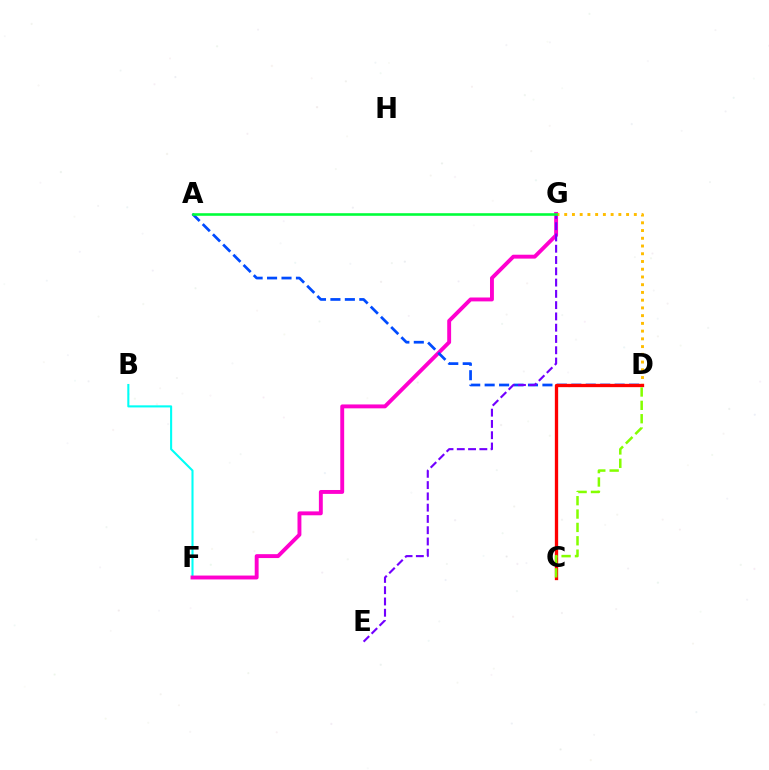{('B', 'F'): [{'color': '#00fff6', 'line_style': 'solid', 'thickness': 1.51}], ('F', 'G'): [{'color': '#ff00cf', 'line_style': 'solid', 'thickness': 2.81}], ('A', 'D'): [{'color': '#004bff', 'line_style': 'dashed', 'thickness': 1.96}], ('D', 'G'): [{'color': '#ffbd00', 'line_style': 'dotted', 'thickness': 2.1}], ('E', 'G'): [{'color': '#7200ff', 'line_style': 'dashed', 'thickness': 1.53}], ('C', 'D'): [{'color': '#ff0000', 'line_style': 'solid', 'thickness': 2.38}, {'color': '#84ff00', 'line_style': 'dashed', 'thickness': 1.82}], ('A', 'G'): [{'color': '#00ff39', 'line_style': 'solid', 'thickness': 1.87}]}